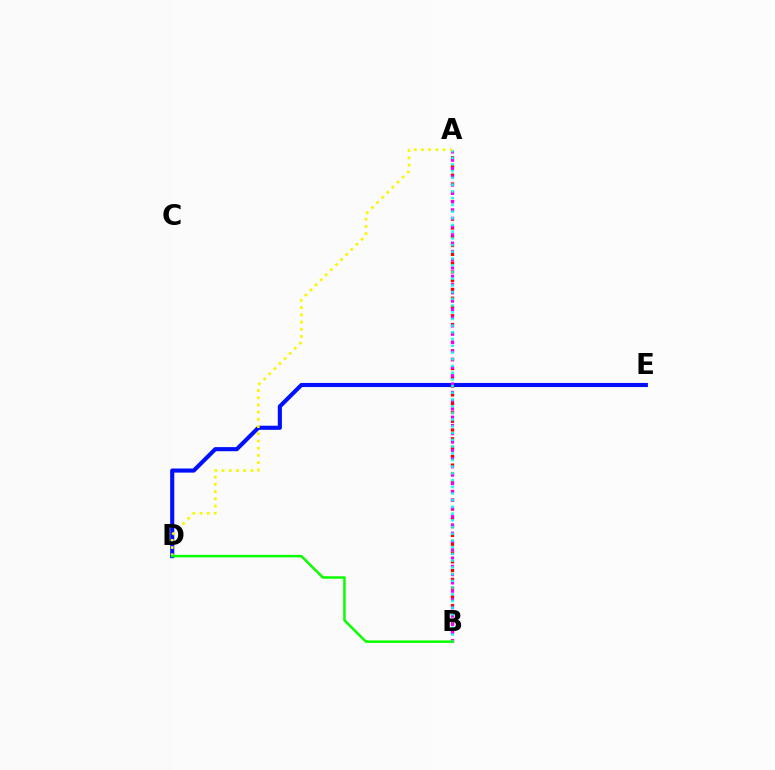{('D', 'E'): [{'color': '#0010ff', 'line_style': 'solid', 'thickness': 2.96}], ('A', 'B'): [{'color': '#ff0000', 'line_style': 'dotted', 'thickness': 2.39}, {'color': '#ee00ff', 'line_style': 'dotted', 'thickness': 2.25}, {'color': '#00fff6', 'line_style': 'dotted', 'thickness': 1.82}], ('A', 'D'): [{'color': '#fcf500', 'line_style': 'dotted', 'thickness': 1.96}], ('B', 'D'): [{'color': '#08ff00', 'line_style': 'solid', 'thickness': 1.79}]}